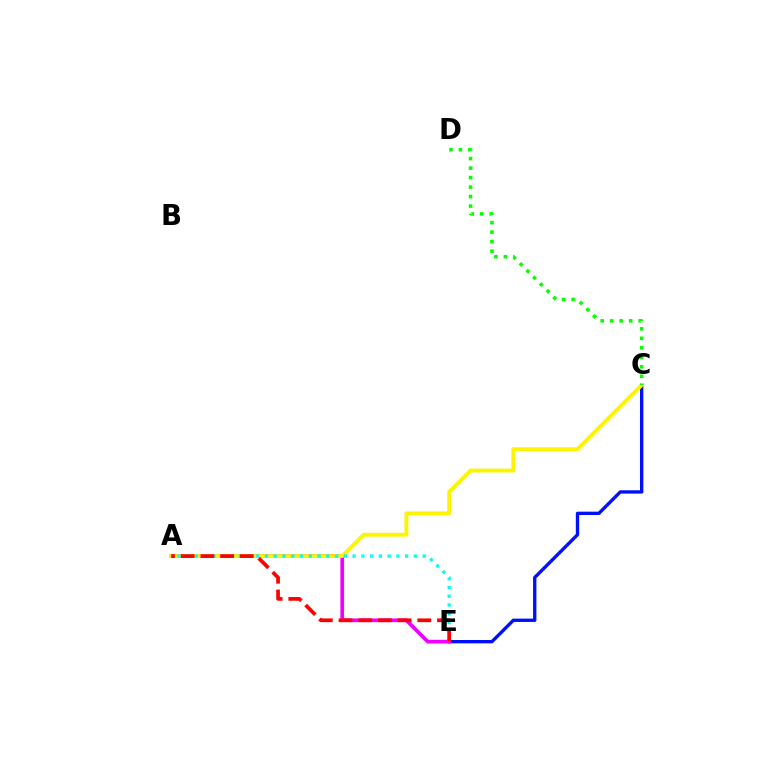{('C', 'E'): [{'color': '#0010ff', 'line_style': 'solid', 'thickness': 2.41}], ('A', 'E'): [{'color': '#ee00ff', 'line_style': 'solid', 'thickness': 2.66}, {'color': '#00fff6', 'line_style': 'dotted', 'thickness': 2.38}, {'color': '#ff0000', 'line_style': 'dashed', 'thickness': 2.68}], ('A', 'C'): [{'color': '#fcf500', 'line_style': 'solid', 'thickness': 2.78}], ('C', 'D'): [{'color': '#08ff00', 'line_style': 'dotted', 'thickness': 2.58}]}